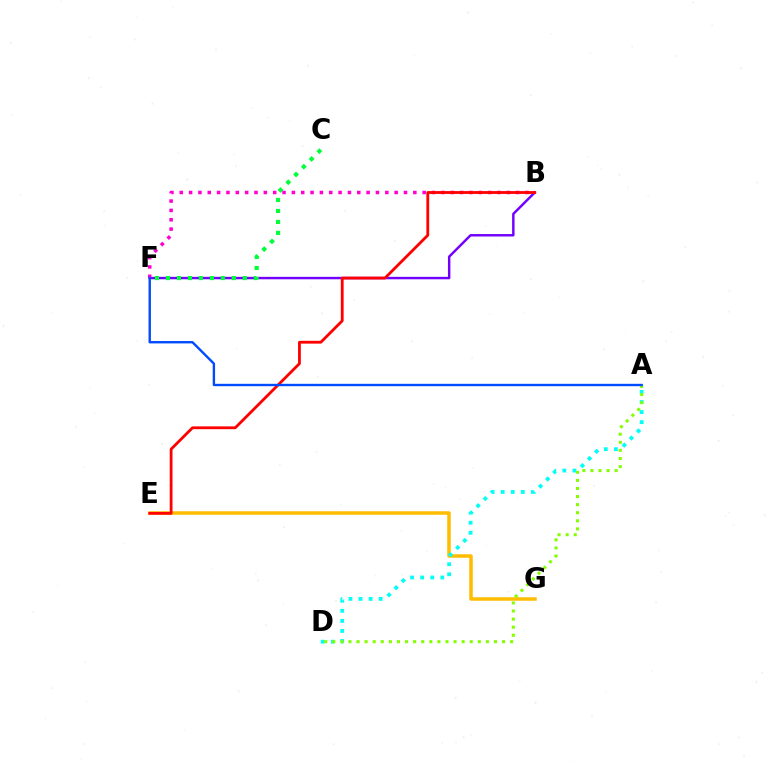{('B', 'F'): [{'color': '#7200ff', 'line_style': 'solid', 'thickness': 1.76}, {'color': '#ff00cf', 'line_style': 'dotted', 'thickness': 2.54}], ('E', 'G'): [{'color': '#ffbd00', 'line_style': 'solid', 'thickness': 2.52}], ('A', 'D'): [{'color': '#00fff6', 'line_style': 'dotted', 'thickness': 2.74}, {'color': '#84ff00', 'line_style': 'dotted', 'thickness': 2.2}], ('C', 'F'): [{'color': '#00ff39', 'line_style': 'dotted', 'thickness': 2.98}], ('B', 'E'): [{'color': '#ff0000', 'line_style': 'solid', 'thickness': 2.02}], ('A', 'F'): [{'color': '#004bff', 'line_style': 'solid', 'thickness': 1.71}]}